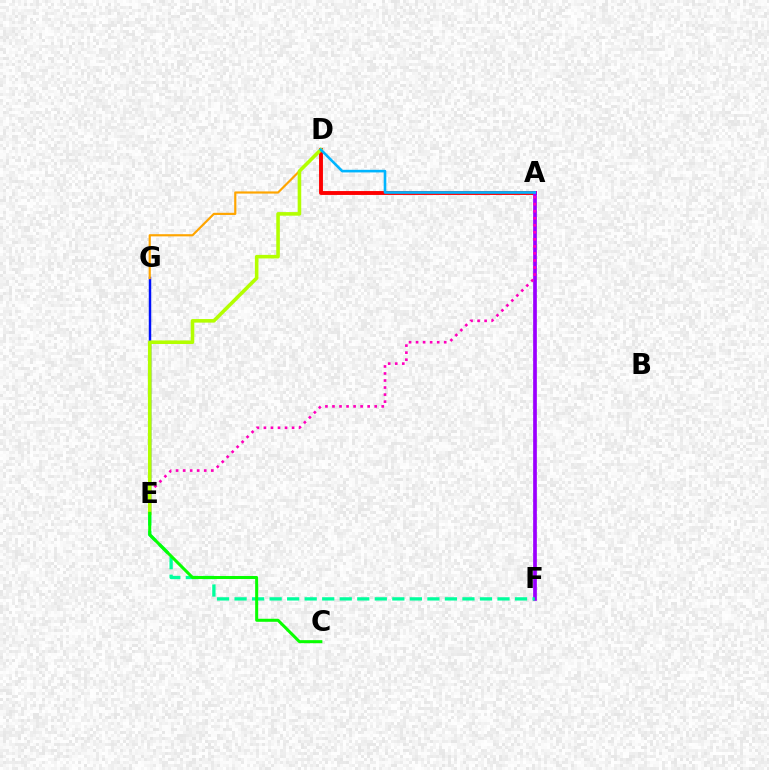{('E', 'G'): [{'color': '#0010ff', 'line_style': 'solid', 'thickness': 1.77}], ('A', 'D'): [{'color': '#ff0000', 'line_style': 'solid', 'thickness': 2.8}, {'color': '#00b5ff', 'line_style': 'solid', 'thickness': 1.88}], ('A', 'F'): [{'color': '#9b00ff', 'line_style': 'solid', 'thickness': 2.67}], ('D', 'G'): [{'color': '#ffa500', 'line_style': 'solid', 'thickness': 1.57}], ('A', 'E'): [{'color': '#ff00bd', 'line_style': 'dotted', 'thickness': 1.91}], ('E', 'F'): [{'color': '#00ff9d', 'line_style': 'dashed', 'thickness': 2.38}], ('D', 'E'): [{'color': '#b3ff00', 'line_style': 'solid', 'thickness': 2.57}], ('C', 'E'): [{'color': '#08ff00', 'line_style': 'solid', 'thickness': 2.18}]}